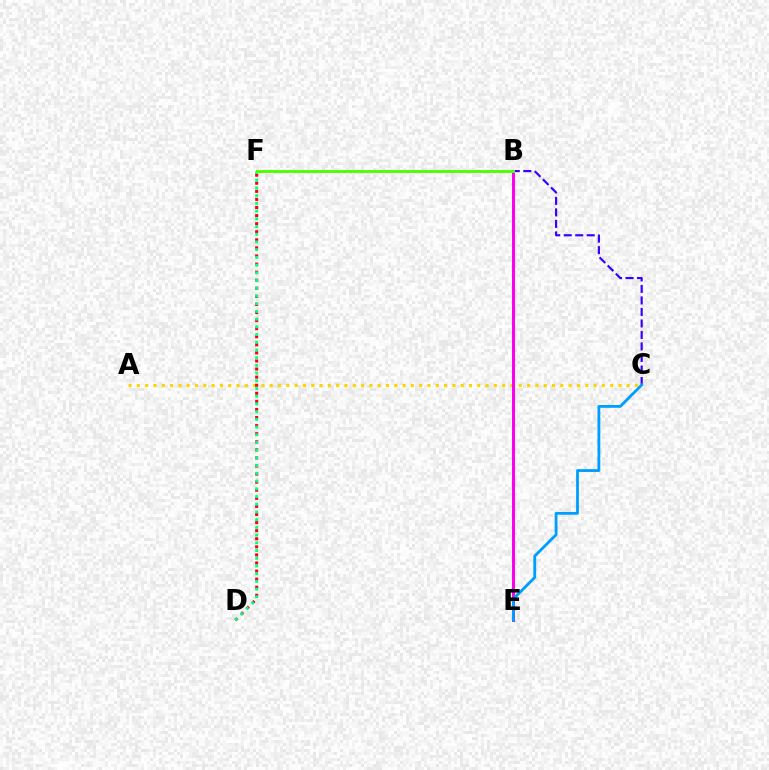{('B', 'C'): [{'color': '#3700ff', 'line_style': 'dashed', 'thickness': 1.56}], ('A', 'C'): [{'color': '#ffd500', 'line_style': 'dotted', 'thickness': 2.26}], ('B', 'E'): [{'color': '#ff00ed', 'line_style': 'solid', 'thickness': 2.17}], ('D', 'F'): [{'color': '#ff0000', 'line_style': 'dotted', 'thickness': 2.2}, {'color': '#00ff86', 'line_style': 'dotted', 'thickness': 2.1}], ('B', 'F'): [{'color': '#4fff00', 'line_style': 'solid', 'thickness': 2.1}], ('C', 'E'): [{'color': '#009eff', 'line_style': 'solid', 'thickness': 2.02}]}